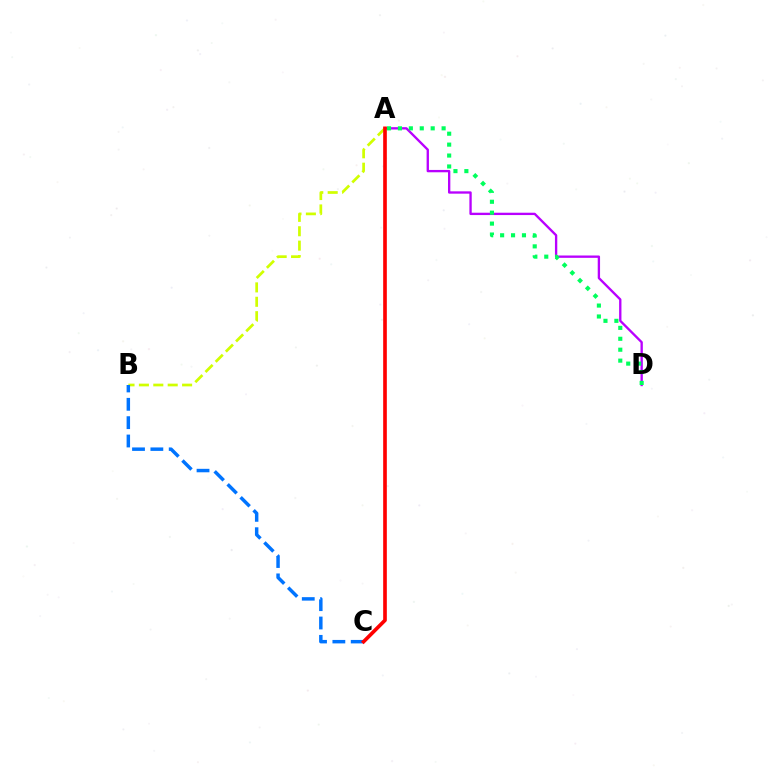{('A', 'D'): [{'color': '#b900ff', 'line_style': 'solid', 'thickness': 1.68}, {'color': '#00ff5c', 'line_style': 'dotted', 'thickness': 2.97}], ('A', 'B'): [{'color': '#d1ff00', 'line_style': 'dashed', 'thickness': 1.96}], ('B', 'C'): [{'color': '#0074ff', 'line_style': 'dashed', 'thickness': 2.49}], ('A', 'C'): [{'color': '#ff0000', 'line_style': 'solid', 'thickness': 2.63}]}